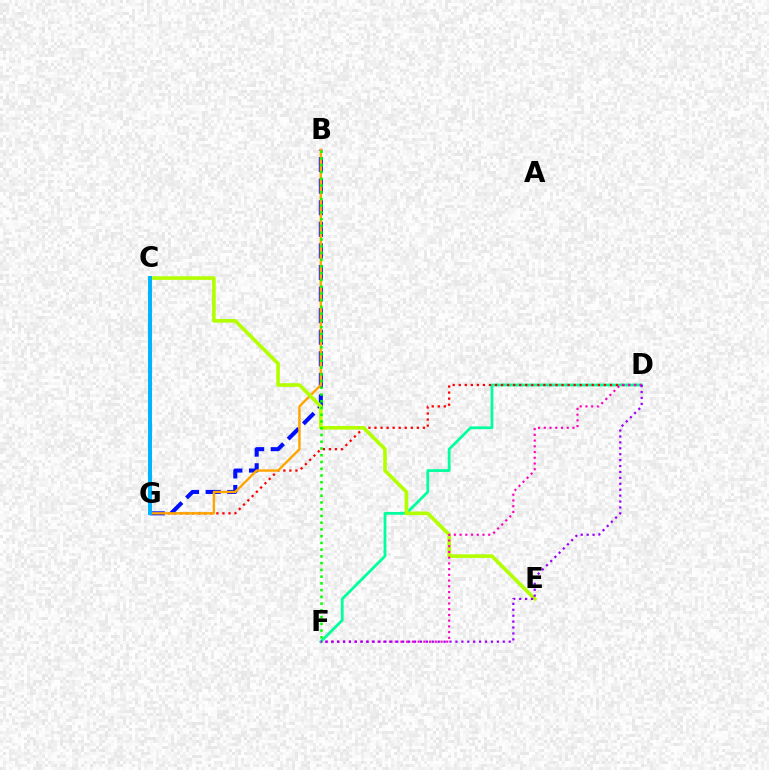{('D', 'F'): [{'color': '#00ff9d', 'line_style': 'solid', 'thickness': 1.99}, {'color': '#ff00bd', 'line_style': 'dotted', 'thickness': 1.56}, {'color': '#9b00ff', 'line_style': 'dotted', 'thickness': 1.61}], ('D', 'G'): [{'color': '#ff0000', 'line_style': 'dotted', 'thickness': 1.64}], ('B', 'G'): [{'color': '#0010ff', 'line_style': 'dashed', 'thickness': 2.93}, {'color': '#ffa500', 'line_style': 'solid', 'thickness': 1.73}], ('C', 'E'): [{'color': '#b3ff00', 'line_style': 'solid', 'thickness': 2.61}], ('B', 'F'): [{'color': '#08ff00', 'line_style': 'dotted', 'thickness': 1.83}], ('C', 'G'): [{'color': '#00b5ff', 'line_style': 'solid', 'thickness': 2.86}]}